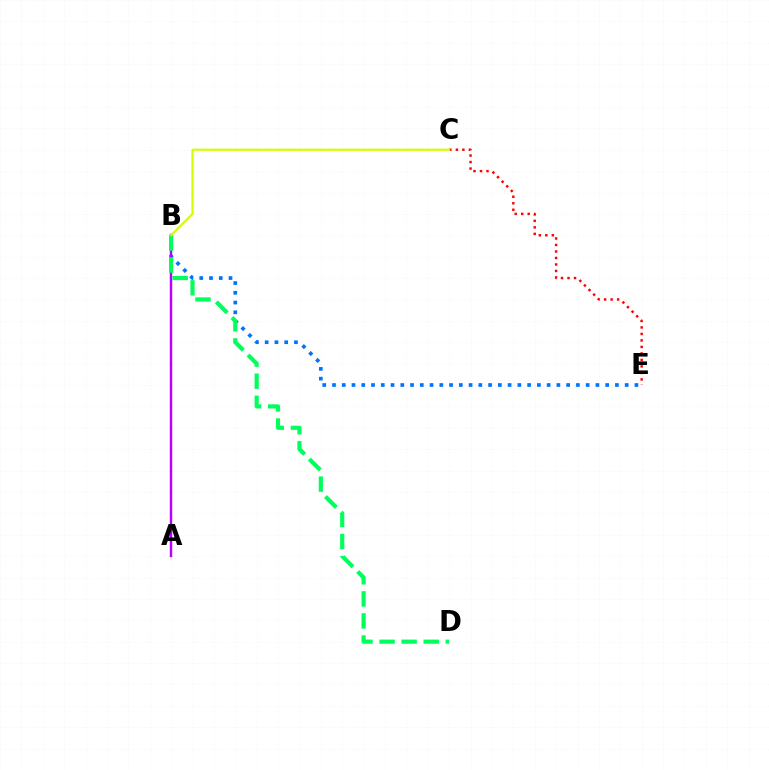{('B', 'E'): [{'color': '#0074ff', 'line_style': 'dotted', 'thickness': 2.65}], ('A', 'B'): [{'color': '#b900ff', 'line_style': 'solid', 'thickness': 1.77}], ('C', 'E'): [{'color': '#ff0000', 'line_style': 'dotted', 'thickness': 1.77}], ('B', 'D'): [{'color': '#00ff5c', 'line_style': 'dashed', 'thickness': 3.0}], ('B', 'C'): [{'color': '#d1ff00', 'line_style': 'solid', 'thickness': 1.56}]}